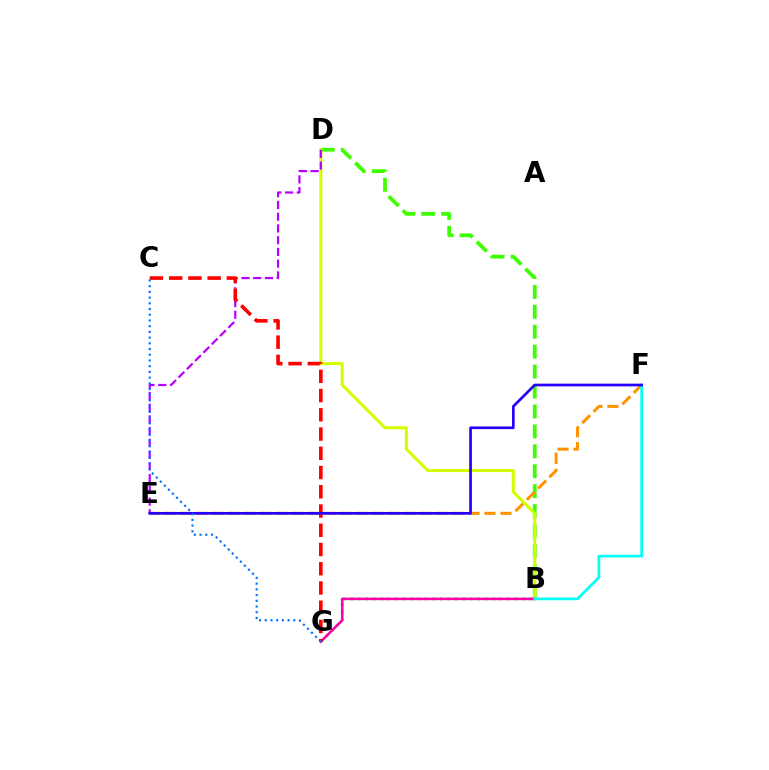{('B', 'G'): [{'color': '#00ff5c', 'line_style': 'dotted', 'thickness': 2.03}, {'color': '#ff00ac', 'line_style': 'solid', 'thickness': 1.84}], ('B', 'D'): [{'color': '#3dff00', 'line_style': 'dashed', 'thickness': 2.71}, {'color': '#d1ff00', 'line_style': 'solid', 'thickness': 2.19}], ('E', 'F'): [{'color': '#ff9400', 'line_style': 'dashed', 'thickness': 2.18}, {'color': '#2500ff', 'line_style': 'solid', 'thickness': 1.93}], ('D', 'E'): [{'color': '#b900ff', 'line_style': 'dashed', 'thickness': 1.59}], ('B', 'F'): [{'color': '#00fff6', 'line_style': 'solid', 'thickness': 1.93}], ('C', 'G'): [{'color': '#ff0000', 'line_style': 'dashed', 'thickness': 2.61}, {'color': '#0074ff', 'line_style': 'dotted', 'thickness': 1.55}]}